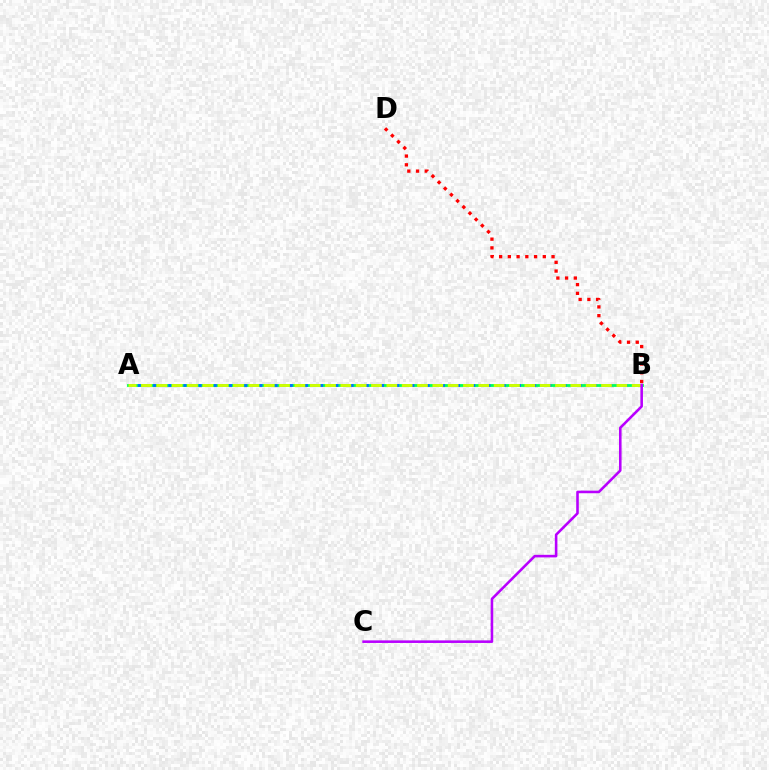{('A', 'B'): [{'color': '#00ff5c', 'line_style': 'solid', 'thickness': 2.03}, {'color': '#0074ff', 'line_style': 'dotted', 'thickness': 2.07}, {'color': '#d1ff00', 'line_style': 'dashed', 'thickness': 2.08}], ('B', 'D'): [{'color': '#ff0000', 'line_style': 'dotted', 'thickness': 2.37}], ('B', 'C'): [{'color': '#b900ff', 'line_style': 'solid', 'thickness': 1.86}]}